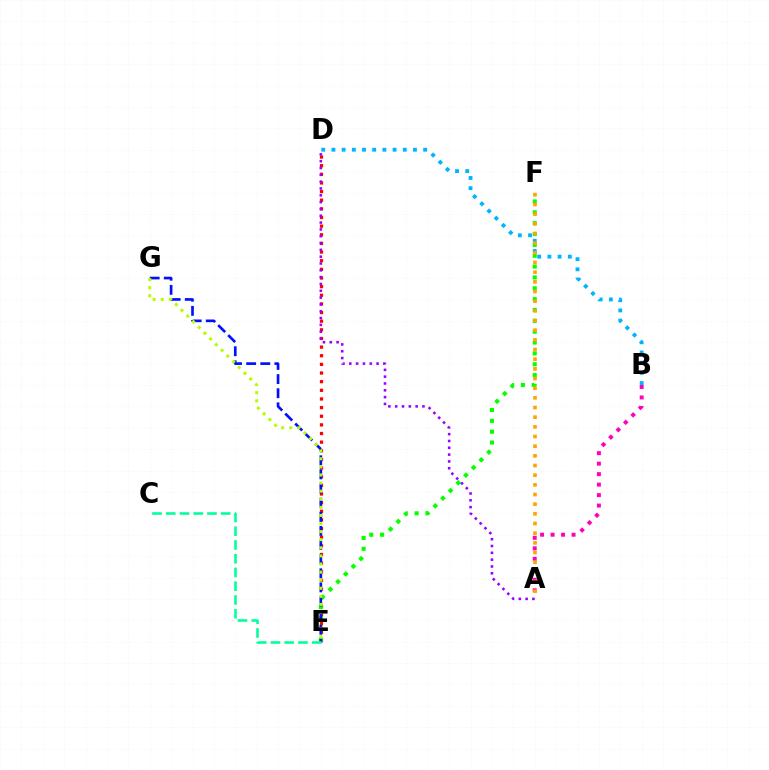{('D', 'E'): [{'color': '#ff0000', 'line_style': 'dotted', 'thickness': 2.35}], ('E', 'F'): [{'color': '#08ff00', 'line_style': 'dotted', 'thickness': 2.95}], ('E', 'G'): [{'color': '#0010ff', 'line_style': 'dashed', 'thickness': 1.92}, {'color': '#b3ff00', 'line_style': 'dotted', 'thickness': 2.2}], ('A', 'B'): [{'color': '#ff00bd', 'line_style': 'dotted', 'thickness': 2.85}], ('B', 'D'): [{'color': '#00b5ff', 'line_style': 'dotted', 'thickness': 2.77}], ('A', 'D'): [{'color': '#9b00ff', 'line_style': 'dotted', 'thickness': 1.85}], ('C', 'E'): [{'color': '#00ff9d', 'line_style': 'dashed', 'thickness': 1.87}], ('A', 'F'): [{'color': '#ffa500', 'line_style': 'dotted', 'thickness': 2.63}]}